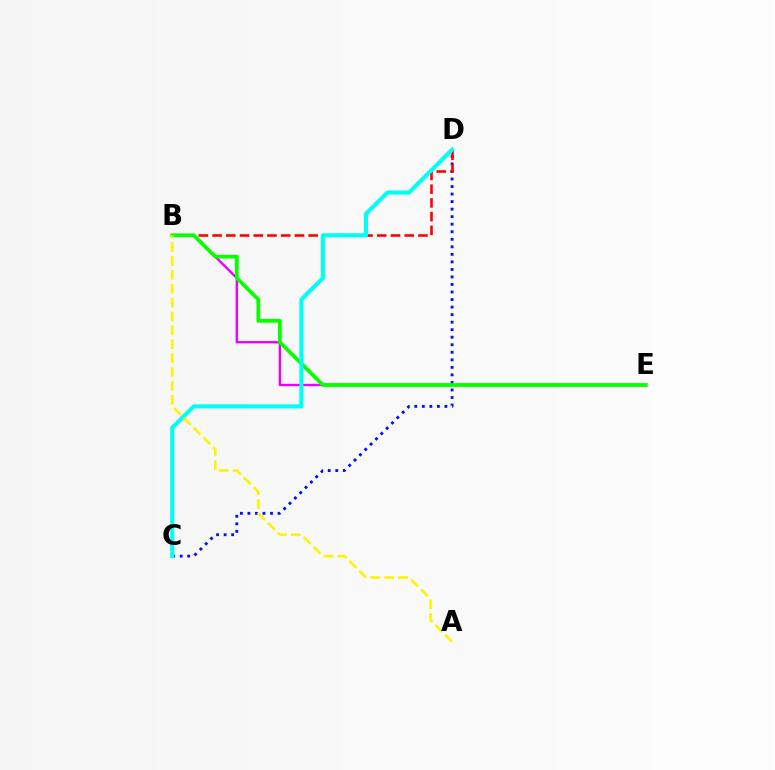{('C', 'D'): [{'color': '#0010ff', 'line_style': 'dotted', 'thickness': 2.05}, {'color': '#00fff6', 'line_style': 'solid', 'thickness': 2.96}], ('B', 'D'): [{'color': '#ff0000', 'line_style': 'dashed', 'thickness': 1.86}], ('B', 'E'): [{'color': '#ee00ff', 'line_style': 'solid', 'thickness': 1.7}, {'color': '#08ff00', 'line_style': 'solid', 'thickness': 2.71}], ('A', 'B'): [{'color': '#fcf500', 'line_style': 'dashed', 'thickness': 1.89}]}